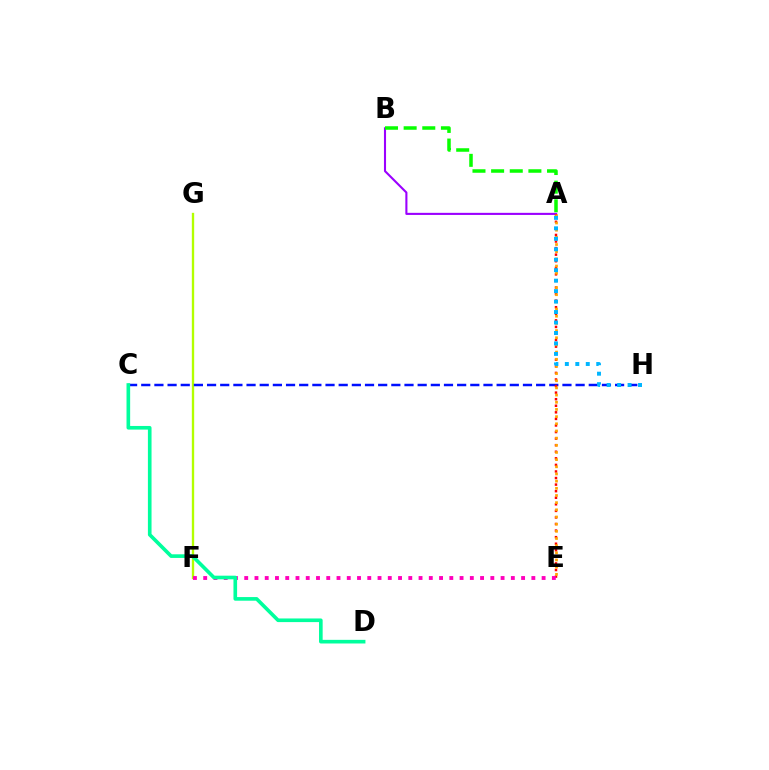{('A', 'B'): [{'color': '#9b00ff', 'line_style': 'solid', 'thickness': 1.51}, {'color': '#08ff00', 'line_style': 'dashed', 'thickness': 2.53}], ('F', 'G'): [{'color': '#b3ff00', 'line_style': 'solid', 'thickness': 1.69}], ('C', 'H'): [{'color': '#0010ff', 'line_style': 'dashed', 'thickness': 1.79}], ('A', 'E'): [{'color': '#ff0000', 'line_style': 'dotted', 'thickness': 1.78}, {'color': '#ffa500', 'line_style': 'dotted', 'thickness': 1.95}], ('E', 'F'): [{'color': '#ff00bd', 'line_style': 'dotted', 'thickness': 2.79}], ('A', 'H'): [{'color': '#00b5ff', 'line_style': 'dotted', 'thickness': 2.84}], ('C', 'D'): [{'color': '#00ff9d', 'line_style': 'solid', 'thickness': 2.62}]}